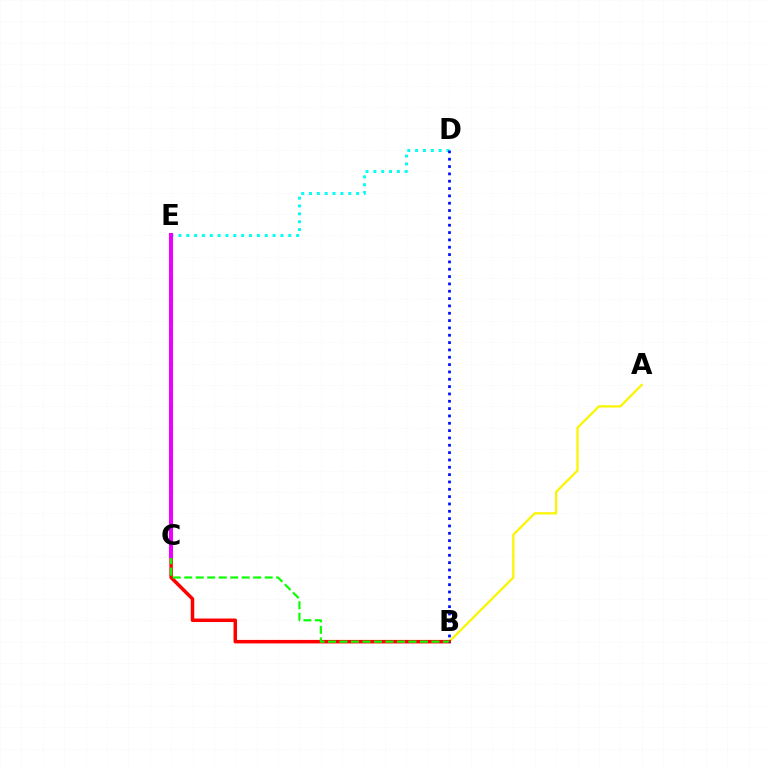{('D', 'E'): [{'color': '#00fff6', 'line_style': 'dotted', 'thickness': 2.13}], ('A', 'B'): [{'color': '#fcf500', 'line_style': 'solid', 'thickness': 1.63}], ('B', 'C'): [{'color': '#ff0000', 'line_style': 'solid', 'thickness': 2.53}, {'color': '#08ff00', 'line_style': 'dashed', 'thickness': 1.56}], ('C', 'E'): [{'color': '#ee00ff', 'line_style': 'solid', 'thickness': 2.93}], ('B', 'D'): [{'color': '#0010ff', 'line_style': 'dotted', 'thickness': 1.99}]}